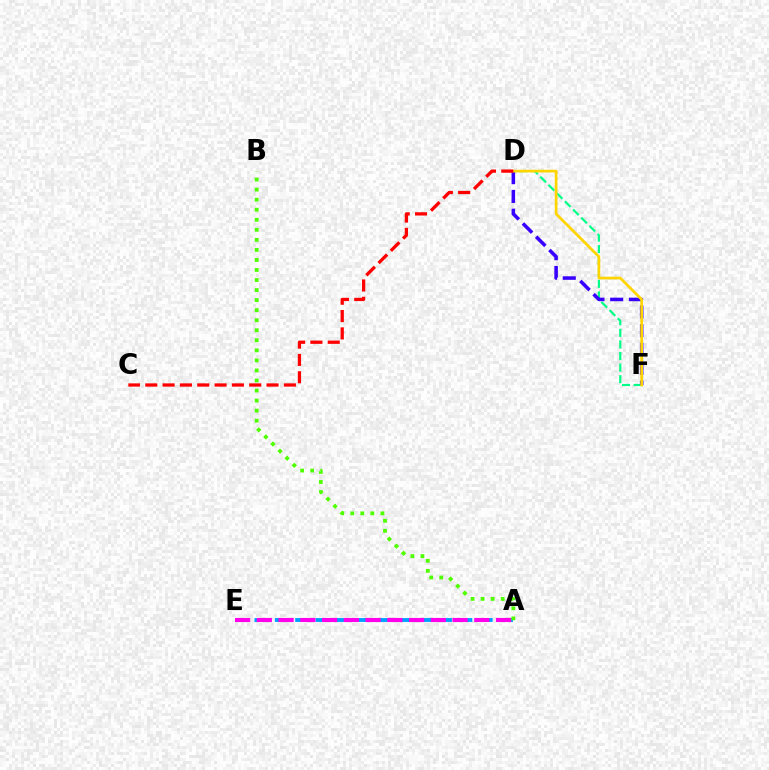{('A', 'E'): [{'color': '#009eff', 'line_style': 'dashed', 'thickness': 2.77}, {'color': '#ff00ed', 'line_style': 'dashed', 'thickness': 2.95}], ('D', 'F'): [{'color': '#00ff86', 'line_style': 'dashed', 'thickness': 1.57}, {'color': '#3700ff', 'line_style': 'dashed', 'thickness': 2.55}, {'color': '#ffd500', 'line_style': 'solid', 'thickness': 1.96}], ('A', 'B'): [{'color': '#4fff00', 'line_style': 'dotted', 'thickness': 2.73}], ('C', 'D'): [{'color': '#ff0000', 'line_style': 'dashed', 'thickness': 2.35}]}